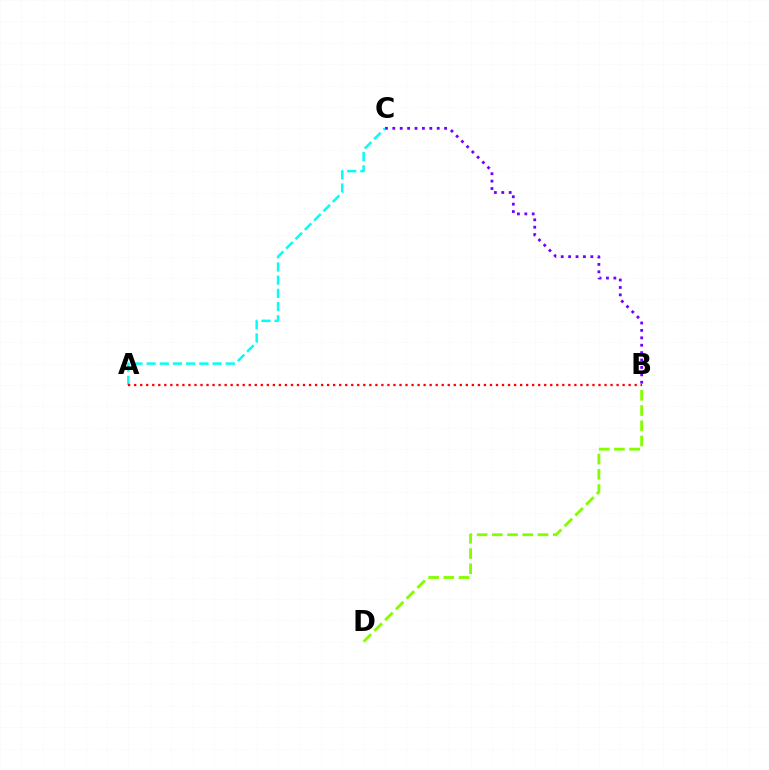{('B', 'C'): [{'color': '#7200ff', 'line_style': 'dotted', 'thickness': 2.01}], ('A', 'C'): [{'color': '#00fff6', 'line_style': 'dashed', 'thickness': 1.79}], ('B', 'D'): [{'color': '#84ff00', 'line_style': 'dashed', 'thickness': 2.07}], ('A', 'B'): [{'color': '#ff0000', 'line_style': 'dotted', 'thickness': 1.64}]}